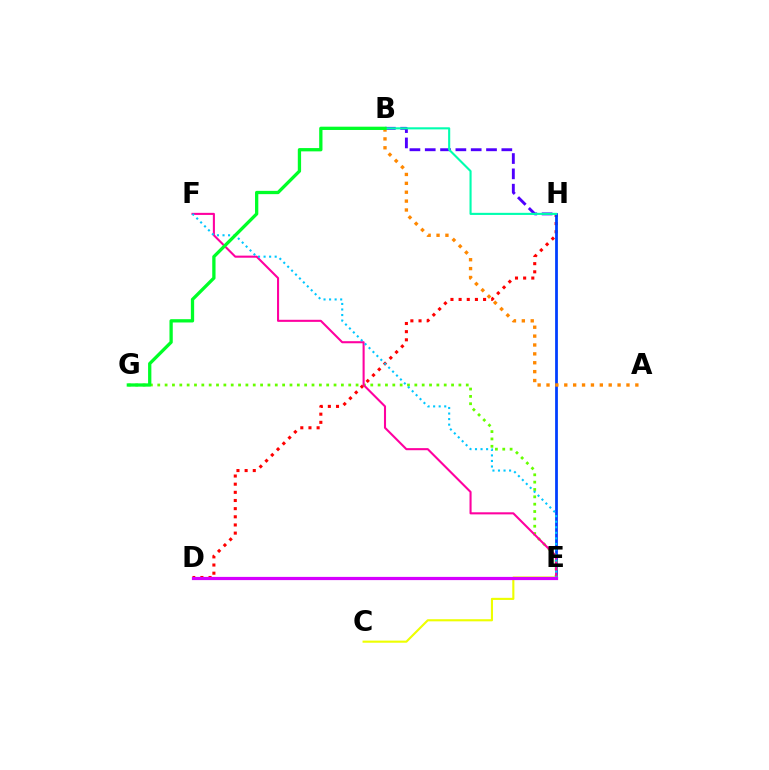{('D', 'H'): [{'color': '#ff0000', 'line_style': 'dotted', 'thickness': 2.22}], ('B', 'H'): [{'color': '#4f00ff', 'line_style': 'dashed', 'thickness': 2.08}, {'color': '#00ffaf', 'line_style': 'solid', 'thickness': 1.52}], ('E', 'H'): [{'color': '#003fff', 'line_style': 'solid', 'thickness': 2.0}], ('E', 'G'): [{'color': '#66ff00', 'line_style': 'dotted', 'thickness': 2.0}], ('C', 'E'): [{'color': '#eeff00', 'line_style': 'solid', 'thickness': 1.53}], ('E', 'F'): [{'color': '#ff00a0', 'line_style': 'solid', 'thickness': 1.5}, {'color': '#00c7ff', 'line_style': 'dotted', 'thickness': 1.51}], ('A', 'B'): [{'color': '#ff8800', 'line_style': 'dotted', 'thickness': 2.41}], ('D', 'E'): [{'color': '#d600ff', 'line_style': 'solid', 'thickness': 2.3}], ('B', 'G'): [{'color': '#00ff27', 'line_style': 'solid', 'thickness': 2.37}]}